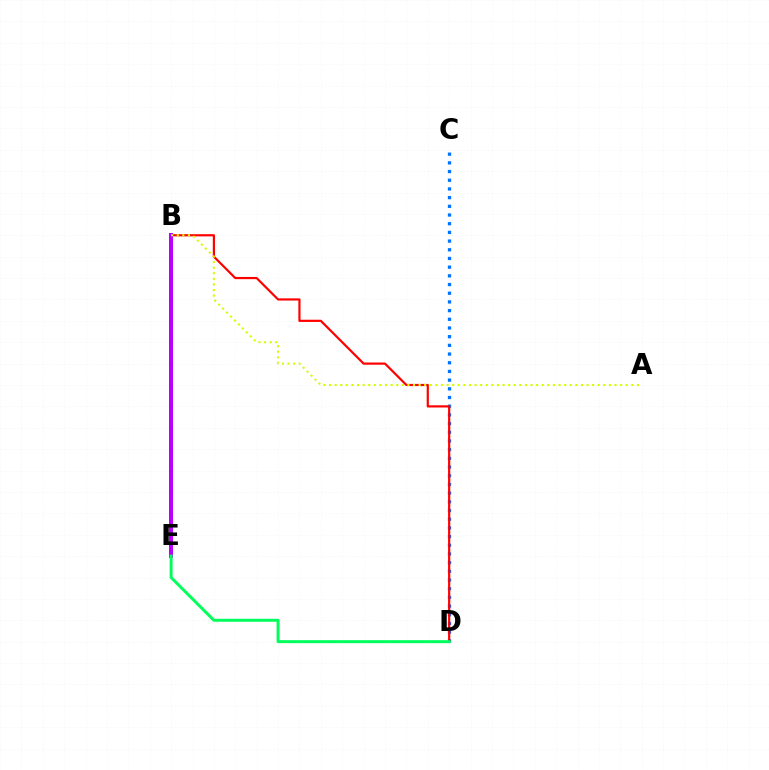{('C', 'D'): [{'color': '#0074ff', 'line_style': 'dotted', 'thickness': 2.36}], ('B', 'D'): [{'color': '#ff0000', 'line_style': 'solid', 'thickness': 1.58}], ('B', 'E'): [{'color': '#b900ff', 'line_style': 'solid', 'thickness': 2.89}], ('A', 'B'): [{'color': '#d1ff00', 'line_style': 'dotted', 'thickness': 1.52}], ('D', 'E'): [{'color': '#00ff5c', 'line_style': 'solid', 'thickness': 2.14}]}